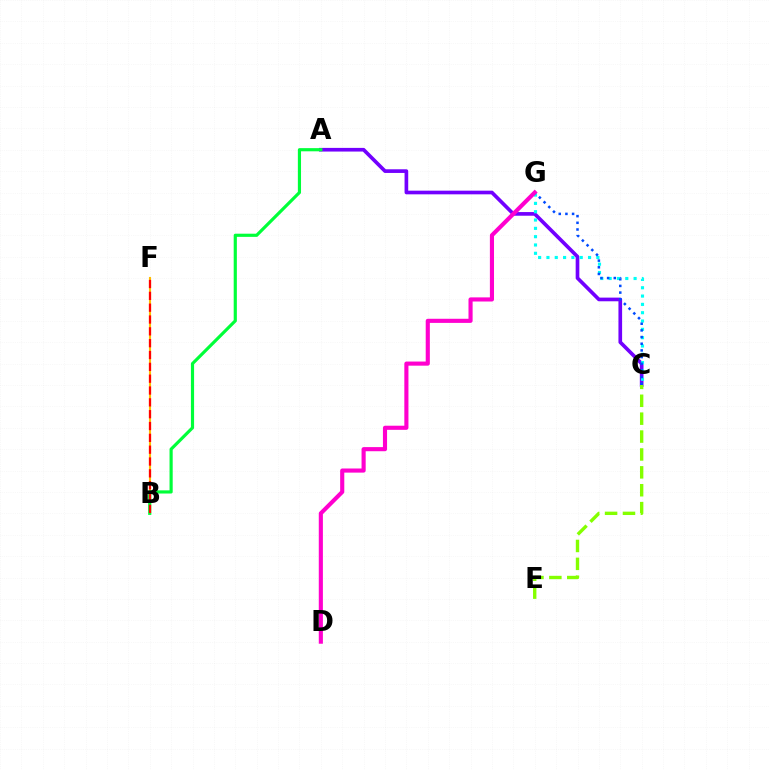{('A', 'C'): [{'color': '#7200ff', 'line_style': 'solid', 'thickness': 2.64}], ('B', 'F'): [{'color': '#ffbd00', 'line_style': 'solid', 'thickness': 1.53}, {'color': '#ff0000', 'line_style': 'dashed', 'thickness': 1.61}], ('A', 'B'): [{'color': '#00ff39', 'line_style': 'solid', 'thickness': 2.28}], ('C', 'G'): [{'color': '#00fff6', 'line_style': 'dotted', 'thickness': 2.26}, {'color': '#004bff', 'line_style': 'dotted', 'thickness': 1.81}], ('D', 'G'): [{'color': '#ff00cf', 'line_style': 'solid', 'thickness': 2.97}], ('C', 'E'): [{'color': '#84ff00', 'line_style': 'dashed', 'thickness': 2.43}]}